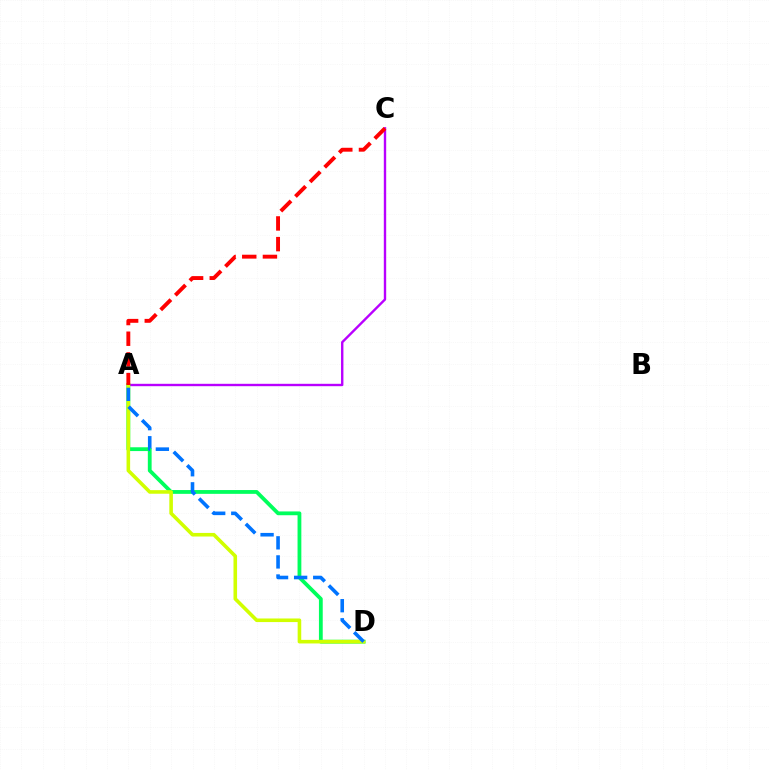{('A', 'C'): [{'color': '#b900ff', 'line_style': 'solid', 'thickness': 1.72}, {'color': '#ff0000', 'line_style': 'dashed', 'thickness': 2.81}], ('A', 'D'): [{'color': '#00ff5c', 'line_style': 'solid', 'thickness': 2.73}, {'color': '#d1ff00', 'line_style': 'solid', 'thickness': 2.59}, {'color': '#0074ff', 'line_style': 'dashed', 'thickness': 2.59}]}